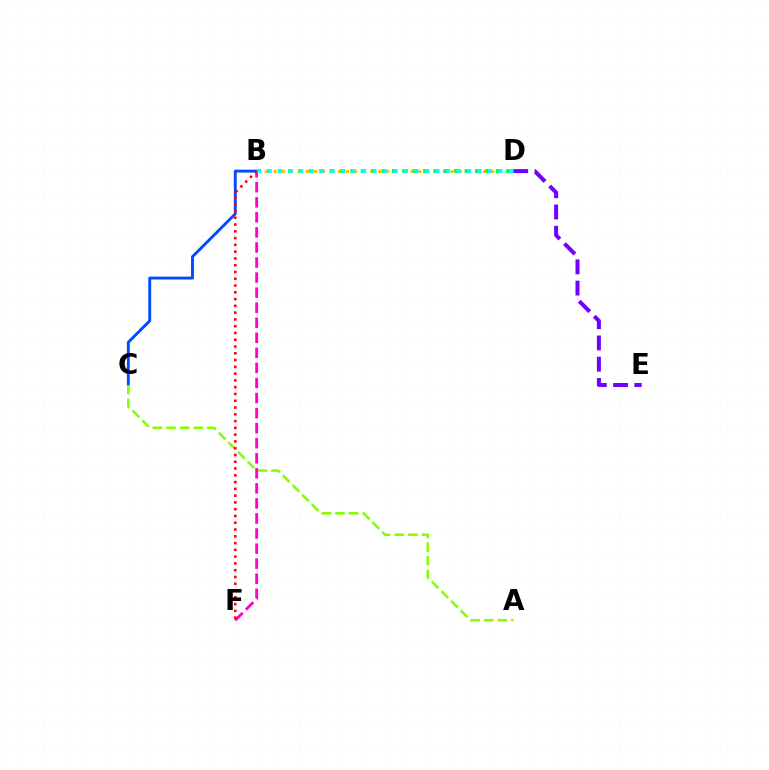{('D', 'E'): [{'color': '#7200ff', 'line_style': 'dashed', 'thickness': 2.89}], ('B', 'D'): [{'color': '#ffbd00', 'line_style': 'dotted', 'thickness': 2.19}, {'color': '#00ff39', 'line_style': 'dotted', 'thickness': 2.82}, {'color': '#00fff6', 'line_style': 'dotted', 'thickness': 2.85}], ('B', 'C'): [{'color': '#004bff', 'line_style': 'solid', 'thickness': 2.09}], ('A', 'C'): [{'color': '#84ff00', 'line_style': 'dashed', 'thickness': 1.85}], ('B', 'F'): [{'color': '#ff00cf', 'line_style': 'dashed', 'thickness': 2.05}, {'color': '#ff0000', 'line_style': 'dotted', 'thickness': 1.84}]}